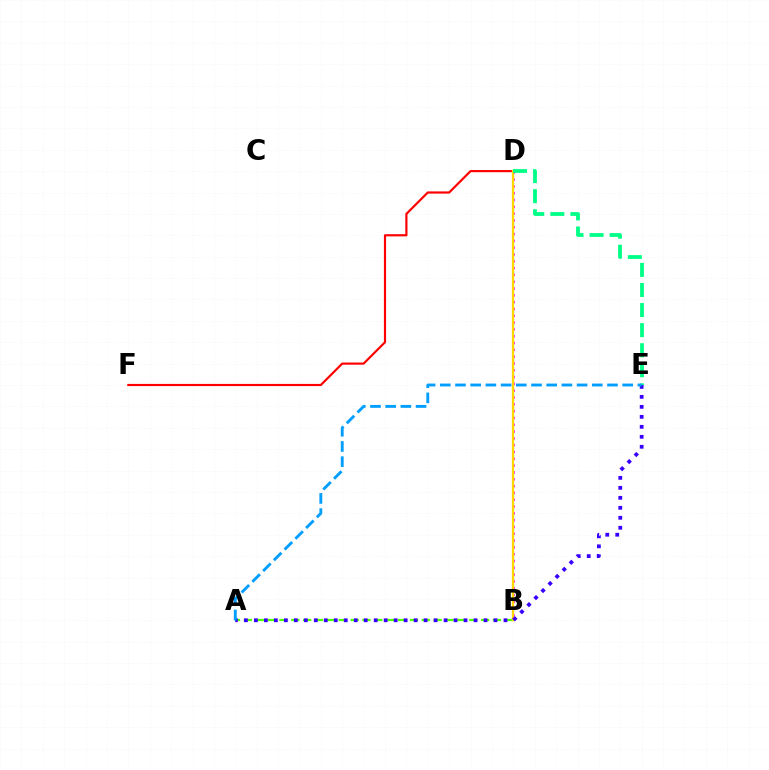{('D', 'F'): [{'color': '#ff0000', 'line_style': 'solid', 'thickness': 1.57}], ('B', 'D'): [{'color': '#ff00ed', 'line_style': 'dotted', 'thickness': 1.85}, {'color': '#ffd500', 'line_style': 'solid', 'thickness': 1.64}], ('A', 'B'): [{'color': '#4fff00', 'line_style': 'dashed', 'thickness': 1.61}], ('D', 'E'): [{'color': '#00ff86', 'line_style': 'dashed', 'thickness': 2.73}], ('A', 'E'): [{'color': '#3700ff', 'line_style': 'dotted', 'thickness': 2.71}, {'color': '#009eff', 'line_style': 'dashed', 'thickness': 2.06}]}